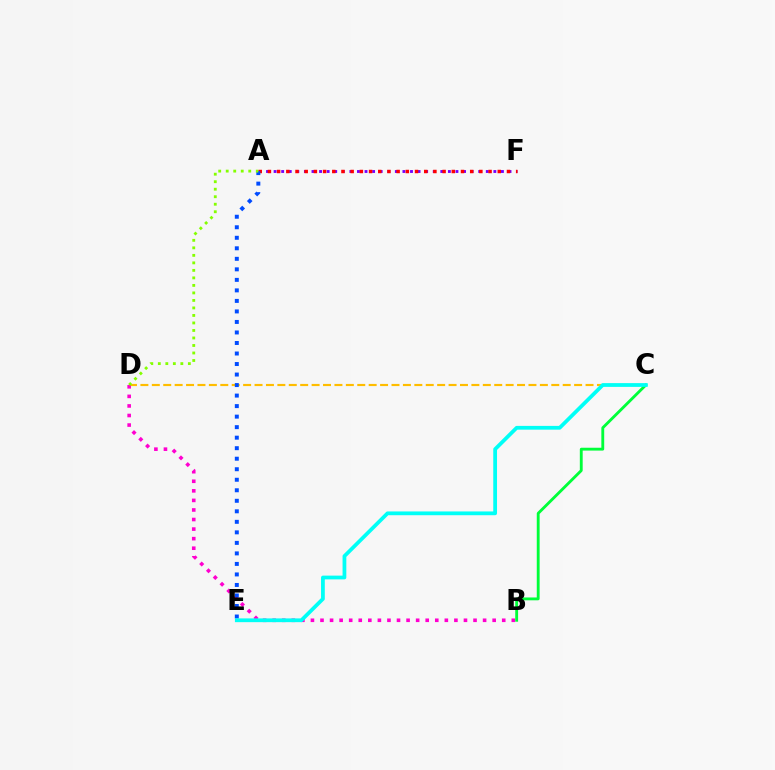{('C', 'D'): [{'color': '#ffbd00', 'line_style': 'dashed', 'thickness': 1.55}], ('A', 'F'): [{'color': '#7200ff', 'line_style': 'dotted', 'thickness': 2.06}, {'color': '#ff0000', 'line_style': 'dotted', 'thickness': 2.5}], ('B', 'D'): [{'color': '#ff00cf', 'line_style': 'dotted', 'thickness': 2.6}], ('B', 'C'): [{'color': '#00ff39', 'line_style': 'solid', 'thickness': 2.05}], ('A', 'E'): [{'color': '#004bff', 'line_style': 'dotted', 'thickness': 2.86}], ('C', 'E'): [{'color': '#00fff6', 'line_style': 'solid', 'thickness': 2.71}], ('A', 'D'): [{'color': '#84ff00', 'line_style': 'dotted', 'thickness': 2.04}]}